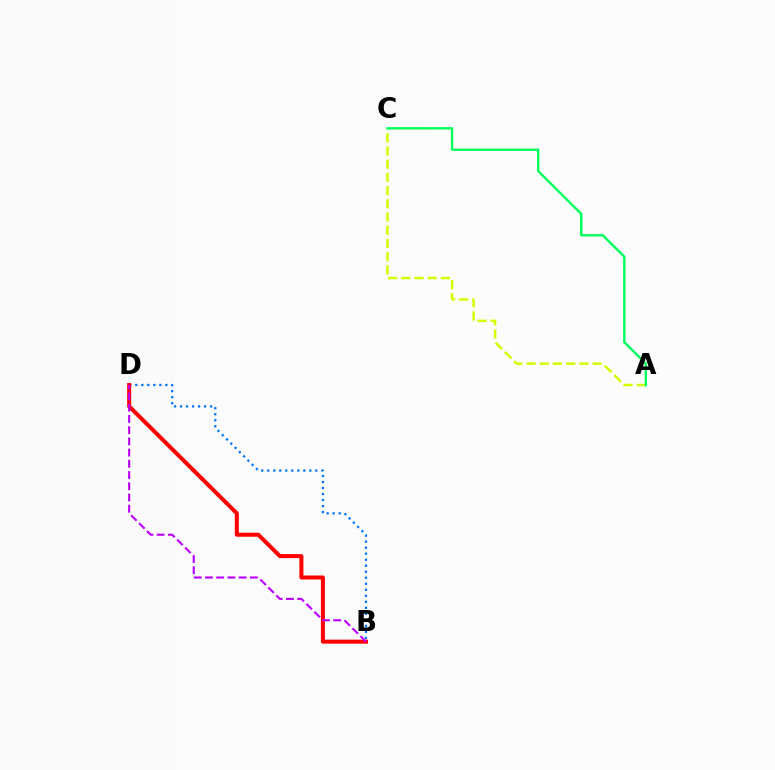{('B', 'D'): [{'color': '#0074ff', 'line_style': 'dotted', 'thickness': 1.63}, {'color': '#ff0000', 'line_style': 'solid', 'thickness': 2.89}, {'color': '#b900ff', 'line_style': 'dashed', 'thickness': 1.52}], ('A', 'C'): [{'color': '#d1ff00', 'line_style': 'dashed', 'thickness': 1.8}, {'color': '#00ff5c', 'line_style': 'solid', 'thickness': 1.72}]}